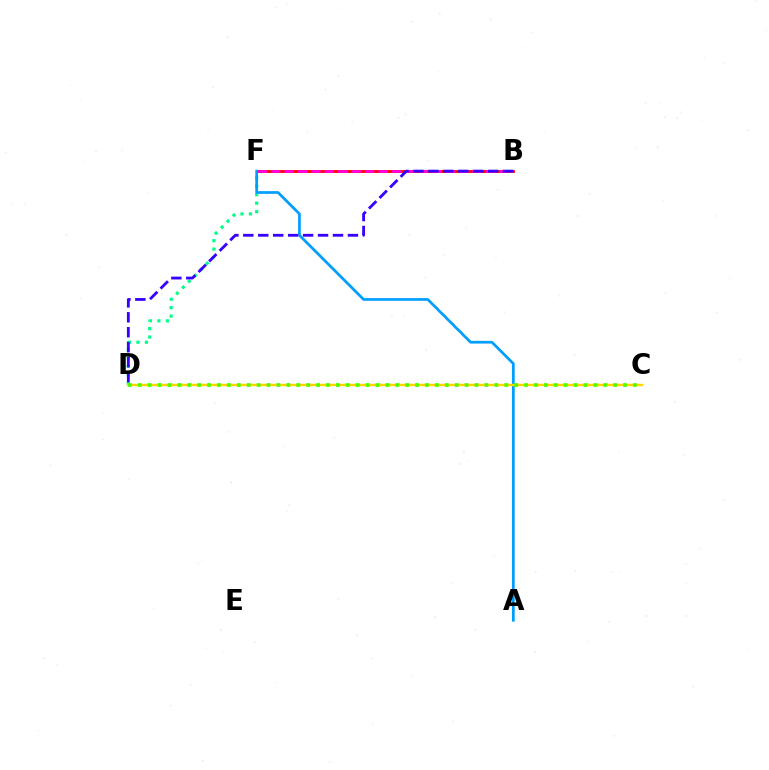{('D', 'F'): [{'color': '#00ff86', 'line_style': 'dotted', 'thickness': 2.3}], ('B', 'F'): [{'color': '#ff0000', 'line_style': 'solid', 'thickness': 2.04}, {'color': '#ff00ed', 'line_style': 'dashed', 'thickness': 1.82}], ('A', 'F'): [{'color': '#009eff', 'line_style': 'solid', 'thickness': 1.96}], ('C', 'D'): [{'color': '#ffd500', 'line_style': 'solid', 'thickness': 1.72}, {'color': '#4fff00', 'line_style': 'dotted', 'thickness': 2.69}], ('B', 'D'): [{'color': '#3700ff', 'line_style': 'dashed', 'thickness': 2.03}]}